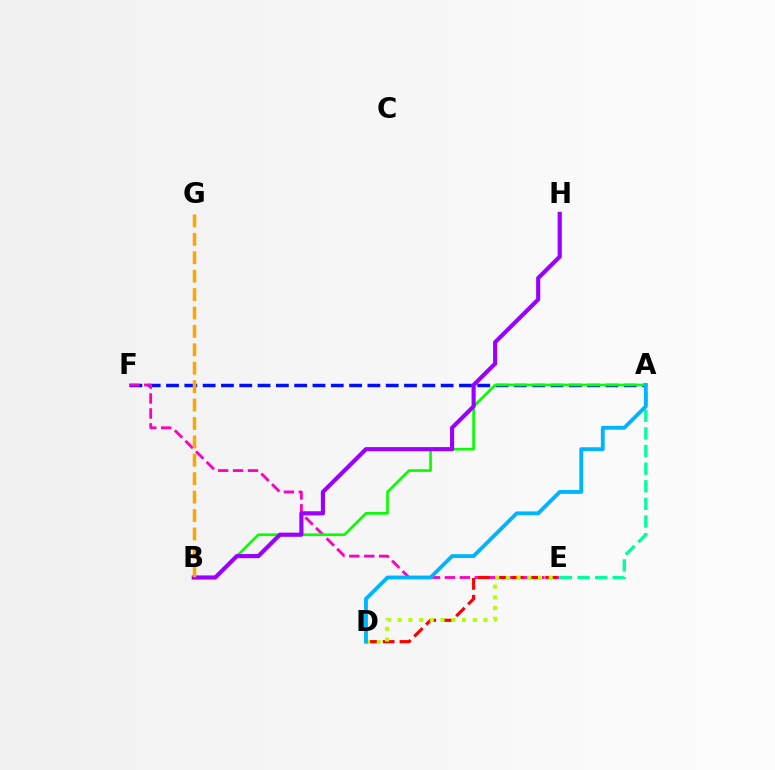{('A', 'F'): [{'color': '#0010ff', 'line_style': 'dashed', 'thickness': 2.49}], ('E', 'F'): [{'color': '#ff00bd', 'line_style': 'dashed', 'thickness': 2.03}], ('A', 'B'): [{'color': '#08ff00', 'line_style': 'solid', 'thickness': 1.92}], ('D', 'E'): [{'color': '#ff0000', 'line_style': 'dashed', 'thickness': 2.28}, {'color': '#b3ff00', 'line_style': 'dotted', 'thickness': 2.91}], ('B', 'H'): [{'color': '#9b00ff', 'line_style': 'solid', 'thickness': 2.99}], ('A', 'E'): [{'color': '#00ff9d', 'line_style': 'dashed', 'thickness': 2.39}], ('B', 'G'): [{'color': '#ffa500', 'line_style': 'dashed', 'thickness': 2.5}], ('A', 'D'): [{'color': '#00b5ff', 'line_style': 'solid', 'thickness': 2.78}]}